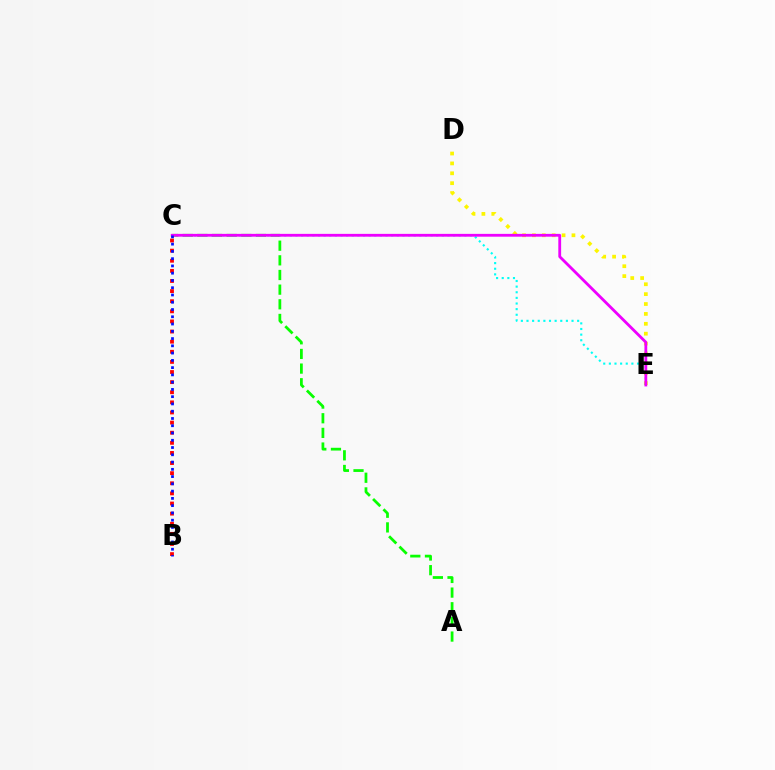{('D', 'E'): [{'color': '#fcf500', 'line_style': 'dotted', 'thickness': 2.69}], ('A', 'C'): [{'color': '#08ff00', 'line_style': 'dashed', 'thickness': 1.99}], ('C', 'E'): [{'color': '#00fff6', 'line_style': 'dotted', 'thickness': 1.53}, {'color': '#ee00ff', 'line_style': 'solid', 'thickness': 2.02}], ('B', 'C'): [{'color': '#ff0000', 'line_style': 'dotted', 'thickness': 2.75}, {'color': '#0010ff', 'line_style': 'dotted', 'thickness': 1.97}]}